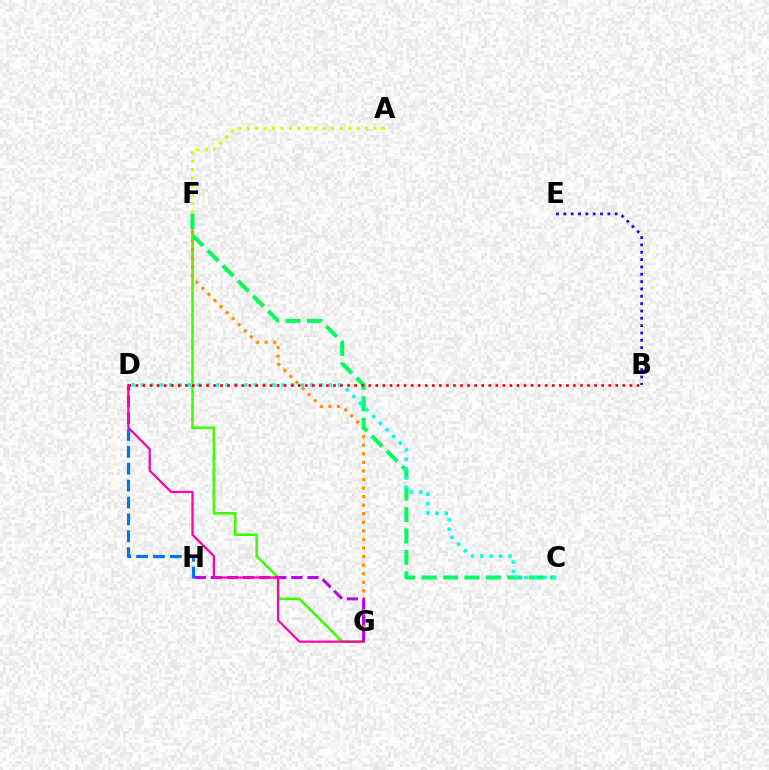{('D', 'H'): [{'color': '#0074ff', 'line_style': 'dashed', 'thickness': 2.29}], ('F', 'G'): [{'color': '#3dff00', 'line_style': 'solid', 'thickness': 1.82}, {'color': '#ff9400', 'line_style': 'dotted', 'thickness': 2.33}], ('A', 'F'): [{'color': '#d1ff00', 'line_style': 'dotted', 'thickness': 2.3}], ('C', 'F'): [{'color': '#00ff5c', 'line_style': 'dashed', 'thickness': 2.91}], ('G', 'H'): [{'color': '#b900ff', 'line_style': 'dashed', 'thickness': 2.19}], ('C', 'D'): [{'color': '#00fff6', 'line_style': 'dotted', 'thickness': 2.55}], ('B', 'D'): [{'color': '#ff0000', 'line_style': 'dotted', 'thickness': 1.92}], ('D', 'G'): [{'color': '#ff00ac', 'line_style': 'solid', 'thickness': 1.61}], ('B', 'E'): [{'color': '#2500ff', 'line_style': 'dotted', 'thickness': 1.99}]}